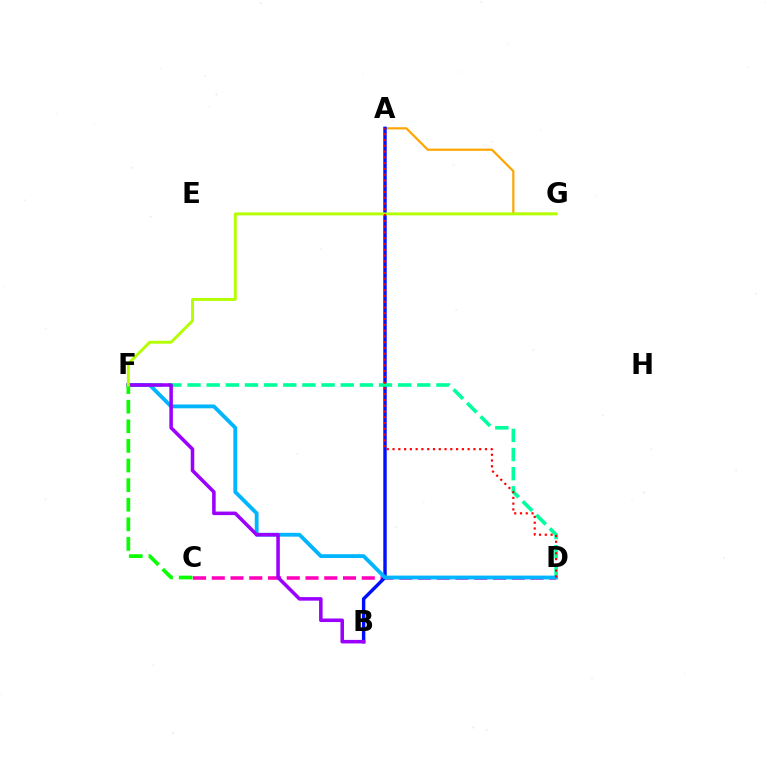{('C', 'D'): [{'color': '#ff00bd', 'line_style': 'dashed', 'thickness': 2.55}], ('A', 'G'): [{'color': '#ffa500', 'line_style': 'solid', 'thickness': 1.57}], ('A', 'B'): [{'color': '#0010ff', 'line_style': 'solid', 'thickness': 2.46}], ('D', 'F'): [{'color': '#00ff9d', 'line_style': 'dashed', 'thickness': 2.6}, {'color': '#00b5ff', 'line_style': 'solid', 'thickness': 2.75}], ('B', 'F'): [{'color': '#9b00ff', 'line_style': 'solid', 'thickness': 2.55}], ('C', 'F'): [{'color': '#08ff00', 'line_style': 'dashed', 'thickness': 2.66}], ('F', 'G'): [{'color': '#b3ff00', 'line_style': 'solid', 'thickness': 2.09}], ('A', 'D'): [{'color': '#ff0000', 'line_style': 'dotted', 'thickness': 1.57}]}